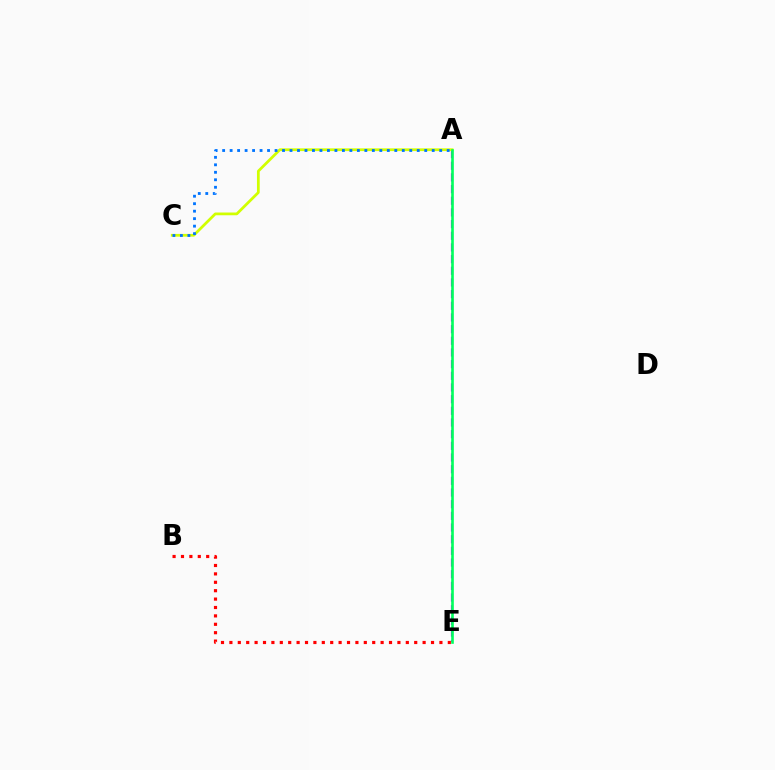{('B', 'E'): [{'color': '#ff0000', 'line_style': 'dotted', 'thickness': 2.28}], ('A', 'E'): [{'color': '#b900ff', 'line_style': 'dashed', 'thickness': 1.59}, {'color': '#00ff5c', 'line_style': 'solid', 'thickness': 1.9}], ('A', 'C'): [{'color': '#d1ff00', 'line_style': 'solid', 'thickness': 1.98}, {'color': '#0074ff', 'line_style': 'dotted', 'thickness': 2.03}]}